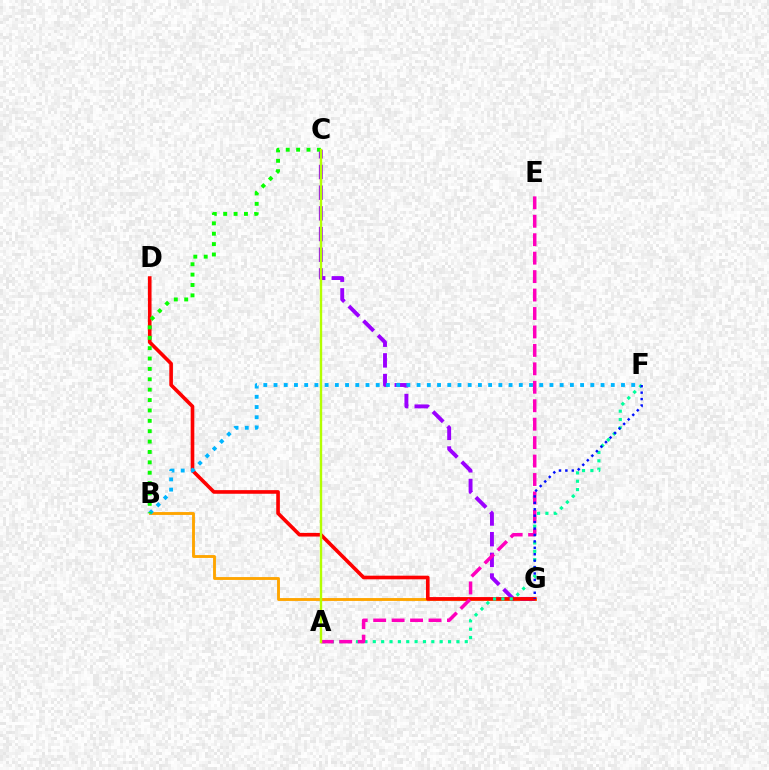{('B', 'G'): [{'color': '#ffa500', 'line_style': 'solid', 'thickness': 2.07}], ('C', 'G'): [{'color': '#9b00ff', 'line_style': 'dashed', 'thickness': 2.81}], ('D', 'G'): [{'color': '#ff0000', 'line_style': 'solid', 'thickness': 2.62}], ('A', 'F'): [{'color': '#00ff9d', 'line_style': 'dotted', 'thickness': 2.27}], ('B', 'F'): [{'color': '#00b5ff', 'line_style': 'dotted', 'thickness': 2.78}], ('B', 'C'): [{'color': '#08ff00', 'line_style': 'dotted', 'thickness': 2.82}], ('A', 'E'): [{'color': '#ff00bd', 'line_style': 'dashed', 'thickness': 2.51}], ('F', 'G'): [{'color': '#0010ff', 'line_style': 'dotted', 'thickness': 1.75}], ('A', 'C'): [{'color': '#b3ff00', 'line_style': 'solid', 'thickness': 1.72}]}